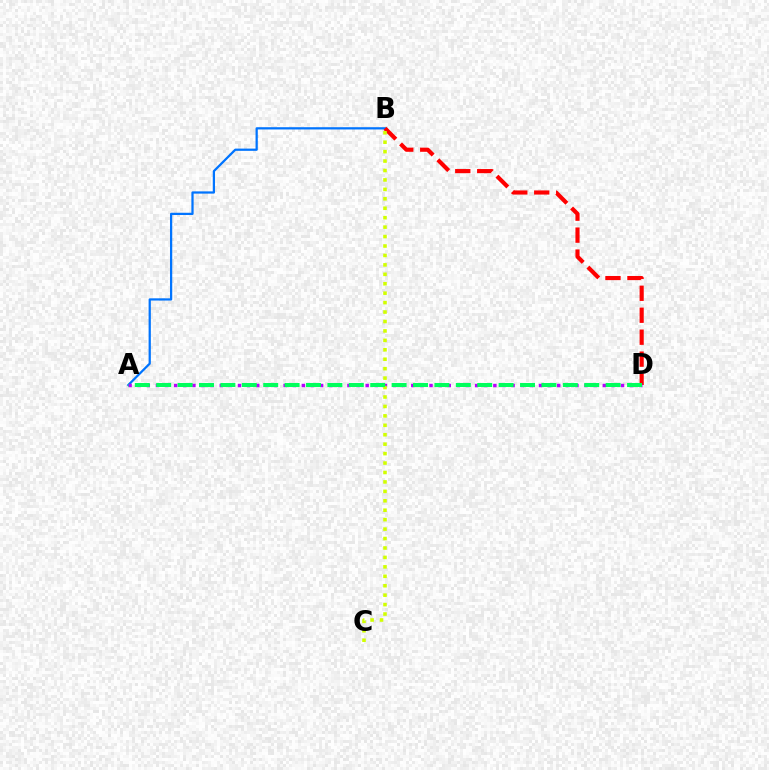{('A', 'B'): [{'color': '#0074ff', 'line_style': 'solid', 'thickness': 1.62}], ('B', 'D'): [{'color': '#ff0000', 'line_style': 'dashed', 'thickness': 2.98}], ('A', 'D'): [{'color': '#b900ff', 'line_style': 'dotted', 'thickness': 2.48}, {'color': '#00ff5c', 'line_style': 'dashed', 'thickness': 2.91}], ('B', 'C'): [{'color': '#d1ff00', 'line_style': 'dotted', 'thickness': 2.56}]}